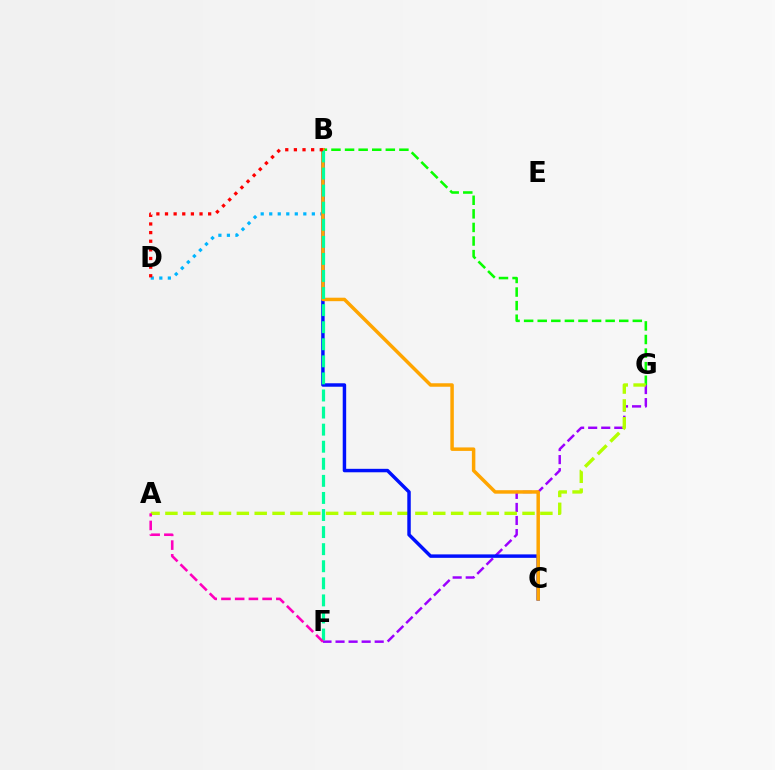{('F', 'G'): [{'color': '#9b00ff', 'line_style': 'dashed', 'thickness': 1.77}], ('B', 'G'): [{'color': '#08ff00', 'line_style': 'dashed', 'thickness': 1.85}], ('A', 'G'): [{'color': '#b3ff00', 'line_style': 'dashed', 'thickness': 2.43}], ('B', 'D'): [{'color': '#00b5ff', 'line_style': 'dotted', 'thickness': 2.32}, {'color': '#ff0000', 'line_style': 'dotted', 'thickness': 2.34}], ('B', 'C'): [{'color': '#0010ff', 'line_style': 'solid', 'thickness': 2.49}, {'color': '#ffa500', 'line_style': 'solid', 'thickness': 2.5}], ('B', 'F'): [{'color': '#00ff9d', 'line_style': 'dashed', 'thickness': 2.32}], ('A', 'F'): [{'color': '#ff00bd', 'line_style': 'dashed', 'thickness': 1.86}]}